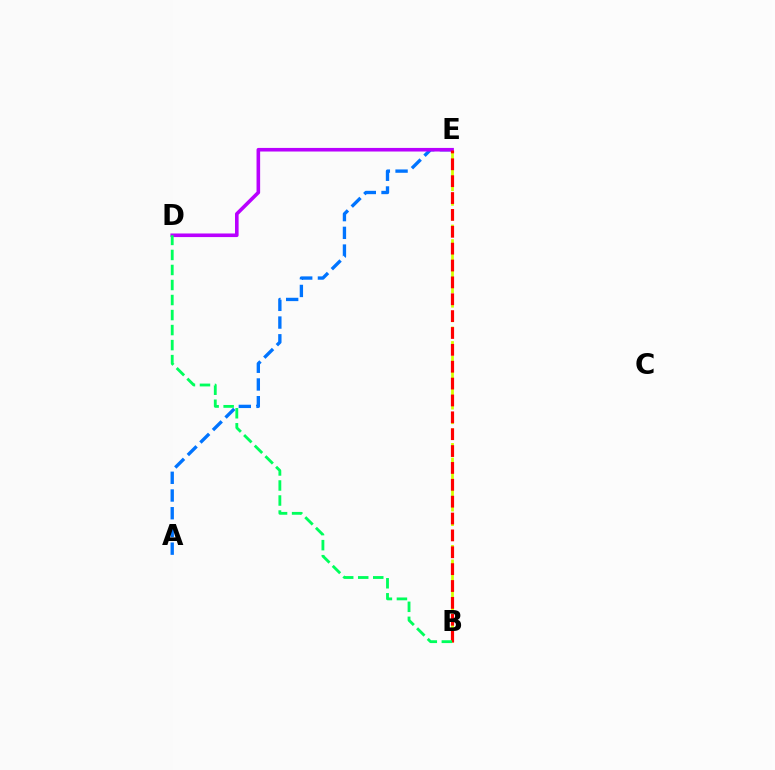{('B', 'E'): [{'color': '#d1ff00', 'line_style': 'dashed', 'thickness': 1.98}, {'color': '#ff0000', 'line_style': 'dashed', 'thickness': 2.29}], ('A', 'E'): [{'color': '#0074ff', 'line_style': 'dashed', 'thickness': 2.41}], ('D', 'E'): [{'color': '#b900ff', 'line_style': 'solid', 'thickness': 2.59}], ('B', 'D'): [{'color': '#00ff5c', 'line_style': 'dashed', 'thickness': 2.04}]}